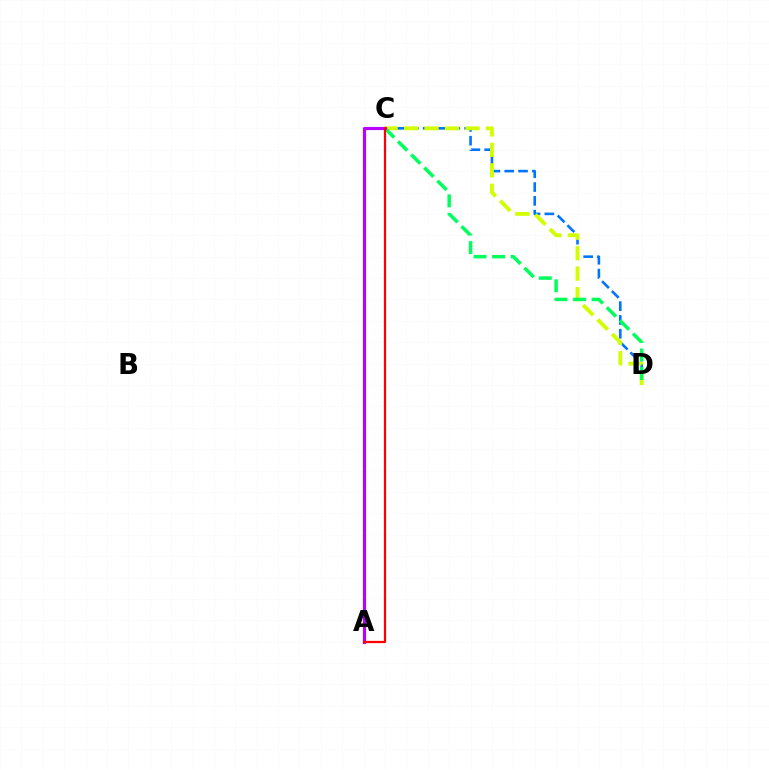{('C', 'D'): [{'color': '#0074ff', 'line_style': 'dashed', 'thickness': 1.88}, {'color': '#d1ff00', 'line_style': 'dashed', 'thickness': 2.78}, {'color': '#00ff5c', 'line_style': 'dashed', 'thickness': 2.52}], ('A', 'C'): [{'color': '#b900ff', 'line_style': 'solid', 'thickness': 2.27}, {'color': '#ff0000', 'line_style': 'solid', 'thickness': 1.61}]}